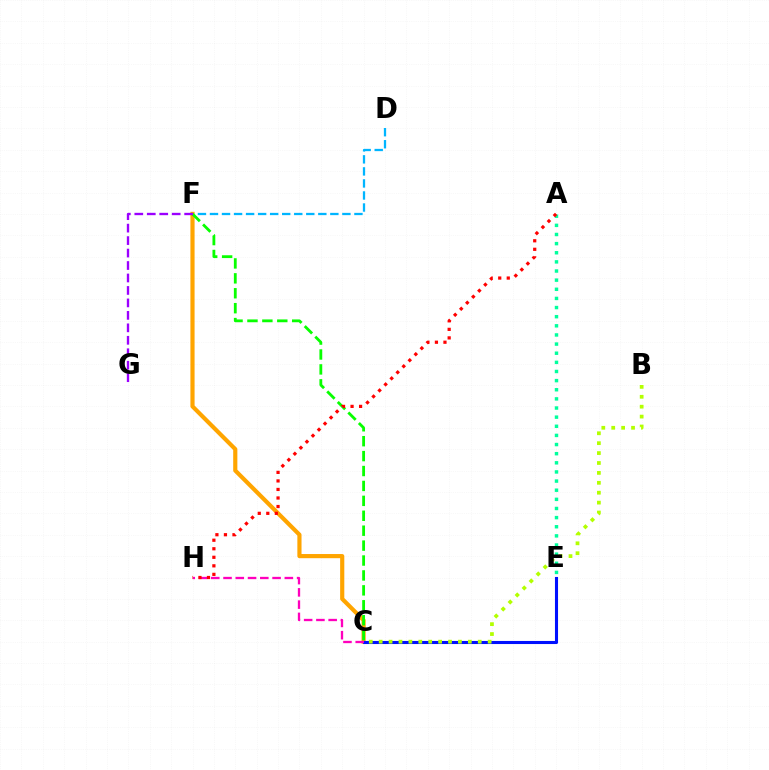{('D', 'F'): [{'color': '#00b5ff', 'line_style': 'dashed', 'thickness': 1.64}], ('A', 'E'): [{'color': '#00ff9d', 'line_style': 'dotted', 'thickness': 2.48}], ('C', 'F'): [{'color': '#ffa500', 'line_style': 'solid', 'thickness': 3.0}, {'color': '#08ff00', 'line_style': 'dashed', 'thickness': 2.03}], ('C', 'E'): [{'color': '#0010ff', 'line_style': 'solid', 'thickness': 2.22}], ('F', 'G'): [{'color': '#9b00ff', 'line_style': 'dashed', 'thickness': 1.69}], ('C', 'H'): [{'color': '#ff00bd', 'line_style': 'dashed', 'thickness': 1.67}], ('B', 'C'): [{'color': '#b3ff00', 'line_style': 'dotted', 'thickness': 2.69}], ('A', 'H'): [{'color': '#ff0000', 'line_style': 'dotted', 'thickness': 2.32}]}